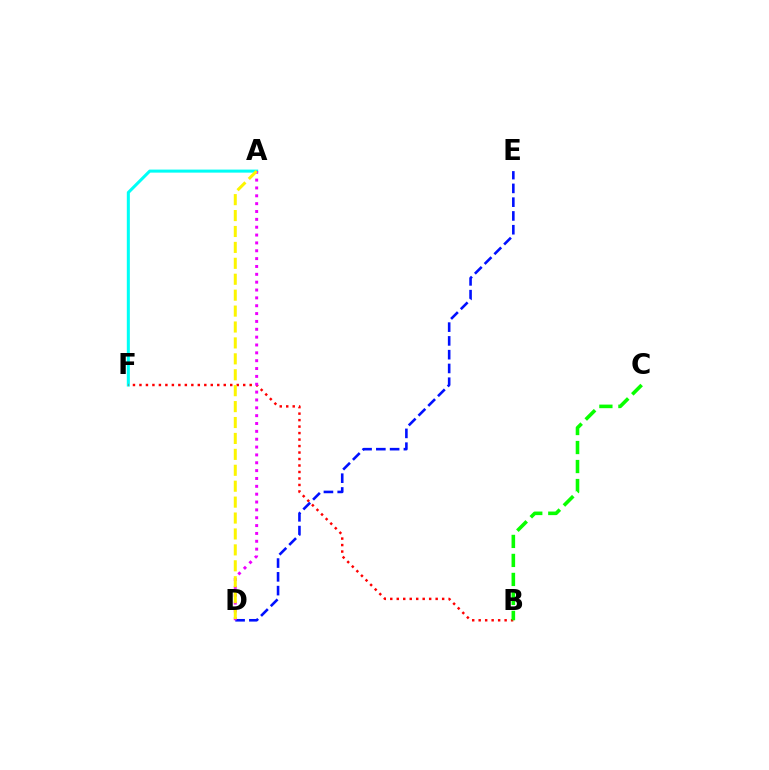{('A', 'F'): [{'color': '#00fff6', 'line_style': 'solid', 'thickness': 2.19}], ('B', 'F'): [{'color': '#ff0000', 'line_style': 'dotted', 'thickness': 1.76}], ('D', 'E'): [{'color': '#0010ff', 'line_style': 'dashed', 'thickness': 1.87}], ('B', 'C'): [{'color': '#08ff00', 'line_style': 'dashed', 'thickness': 2.58}], ('A', 'D'): [{'color': '#ee00ff', 'line_style': 'dotted', 'thickness': 2.13}, {'color': '#fcf500', 'line_style': 'dashed', 'thickness': 2.16}]}